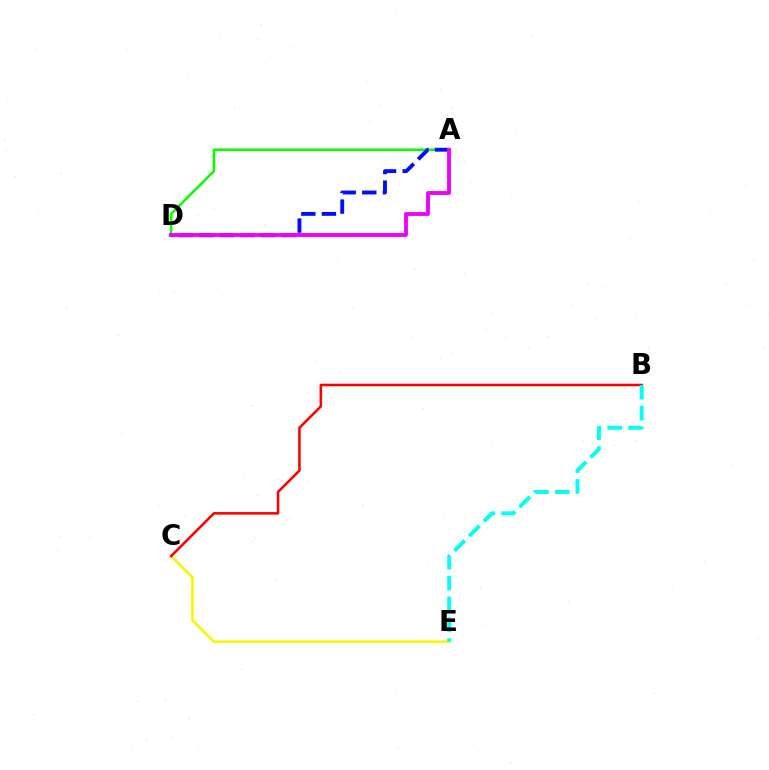{('A', 'D'): [{'color': '#08ff00', 'line_style': 'solid', 'thickness': 1.82}, {'color': '#0010ff', 'line_style': 'dashed', 'thickness': 2.8}, {'color': '#ee00ff', 'line_style': 'solid', 'thickness': 2.77}], ('C', 'E'): [{'color': '#fcf500', 'line_style': 'solid', 'thickness': 1.92}], ('B', 'C'): [{'color': '#ff0000', 'line_style': 'solid', 'thickness': 1.84}], ('B', 'E'): [{'color': '#00fff6', 'line_style': 'dashed', 'thickness': 2.83}]}